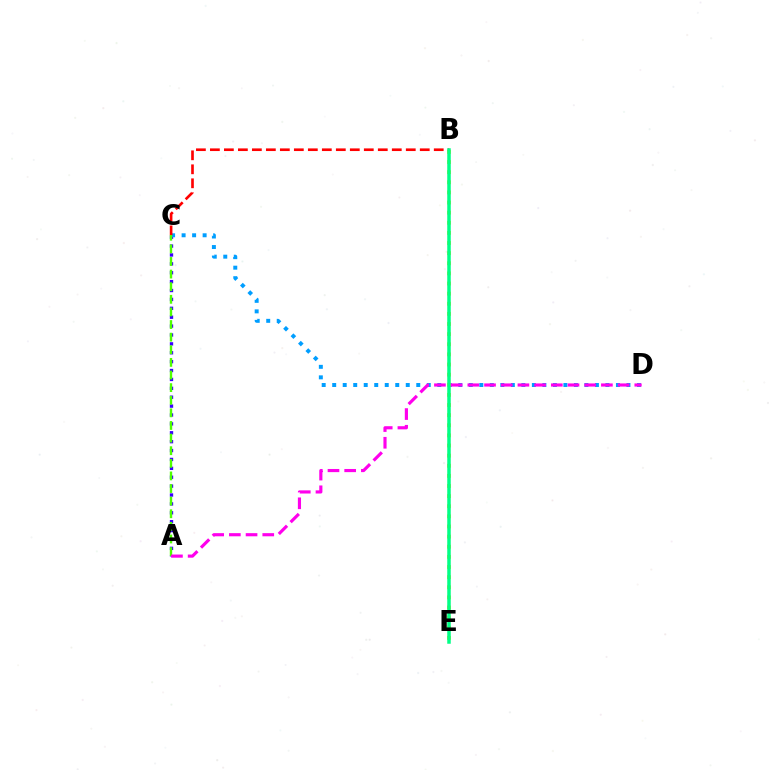{('A', 'C'): [{'color': '#3700ff', 'line_style': 'dotted', 'thickness': 2.42}, {'color': '#4fff00', 'line_style': 'dashed', 'thickness': 1.71}], ('C', 'D'): [{'color': '#009eff', 'line_style': 'dotted', 'thickness': 2.86}], ('B', 'E'): [{'color': '#ffd500', 'line_style': 'dotted', 'thickness': 2.75}, {'color': '#00ff86', 'line_style': 'solid', 'thickness': 2.52}], ('B', 'C'): [{'color': '#ff0000', 'line_style': 'dashed', 'thickness': 1.9}], ('A', 'D'): [{'color': '#ff00ed', 'line_style': 'dashed', 'thickness': 2.27}]}